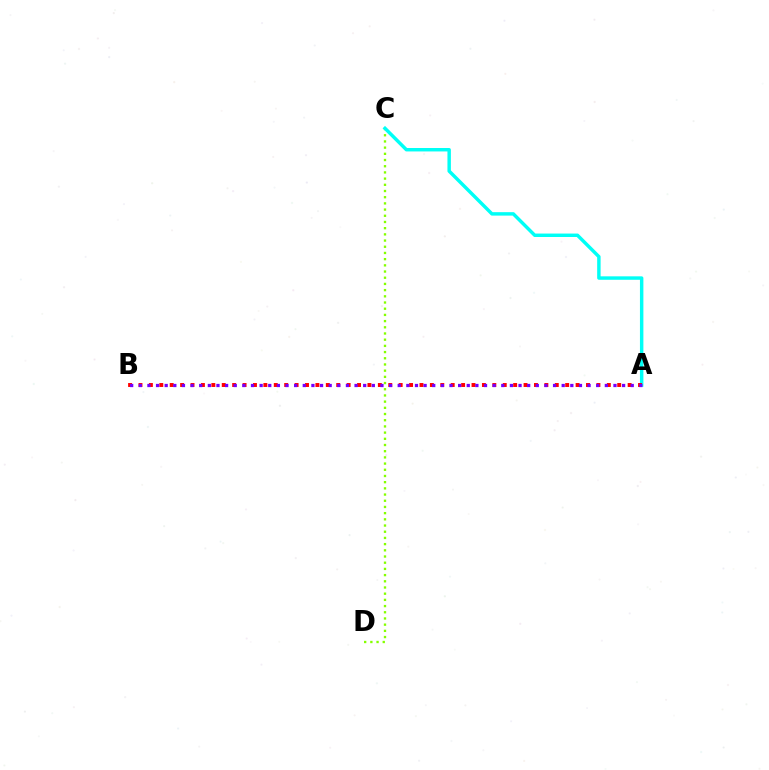{('C', 'D'): [{'color': '#84ff00', 'line_style': 'dotted', 'thickness': 1.68}], ('A', 'C'): [{'color': '#00fff6', 'line_style': 'solid', 'thickness': 2.48}], ('A', 'B'): [{'color': '#ff0000', 'line_style': 'dotted', 'thickness': 2.83}, {'color': '#7200ff', 'line_style': 'dotted', 'thickness': 2.34}]}